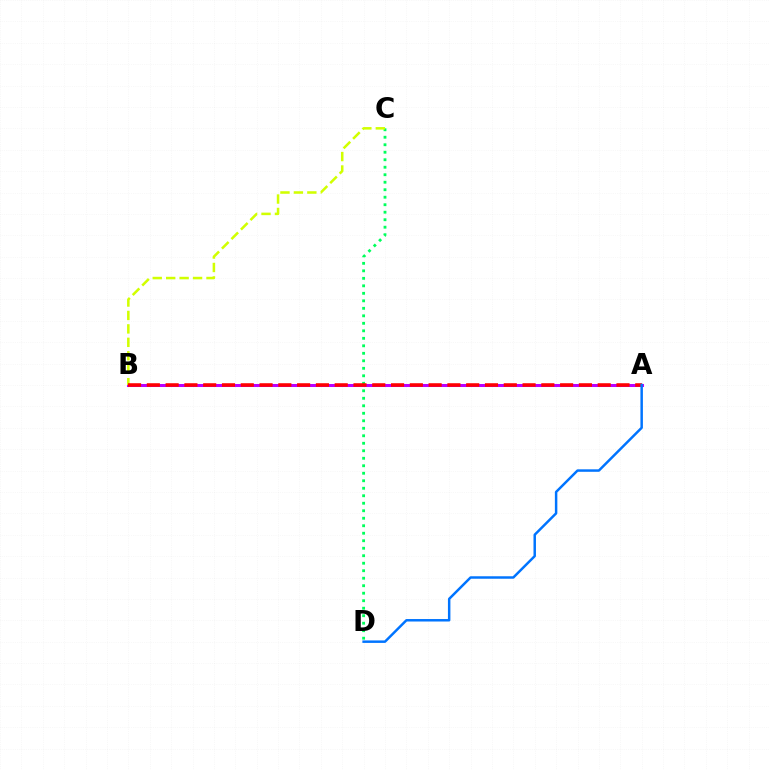{('A', 'B'): [{'color': '#b900ff', 'line_style': 'solid', 'thickness': 2.18}, {'color': '#ff0000', 'line_style': 'dashed', 'thickness': 2.55}], ('C', 'D'): [{'color': '#00ff5c', 'line_style': 'dotted', 'thickness': 2.04}], ('B', 'C'): [{'color': '#d1ff00', 'line_style': 'dashed', 'thickness': 1.83}], ('A', 'D'): [{'color': '#0074ff', 'line_style': 'solid', 'thickness': 1.78}]}